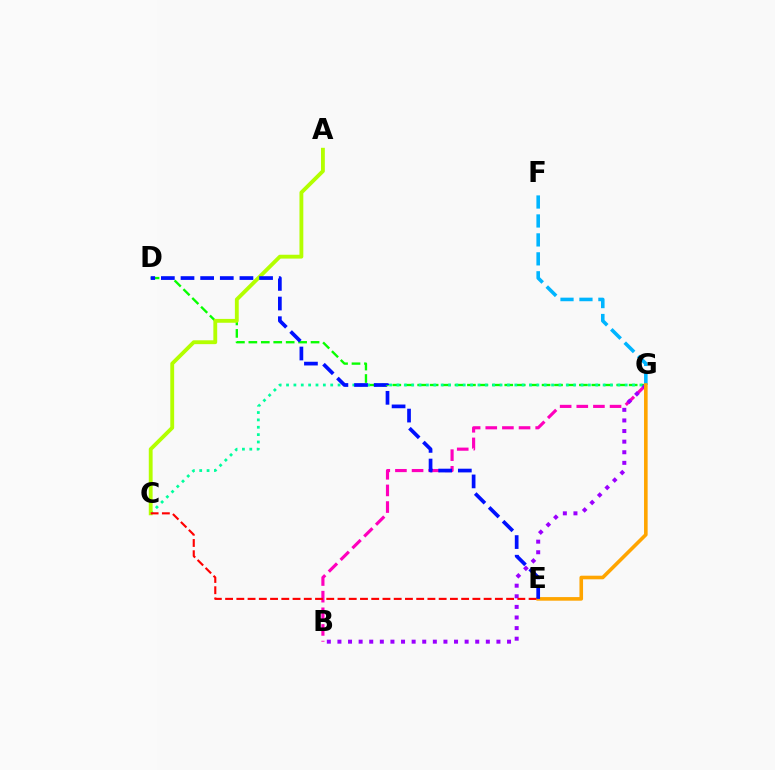{('B', 'G'): [{'color': '#ff00bd', 'line_style': 'dashed', 'thickness': 2.26}, {'color': '#9b00ff', 'line_style': 'dotted', 'thickness': 2.88}], ('D', 'G'): [{'color': '#08ff00', 'line_style': 'dashed', 'thickness': 1.69}], ('F', 'G'): [{'color': '#00b5ff', 'line_style': 'dashed', 'thickness': 2.57}], ('E', 'G'): [{'color': '#ffa500', 'line_style': 'solid', 'thickness': 2.59}], ('C', 'G'): [{'color': '#00ff9d', 'line_style': 'dotted', 'thickness': 2.0}], ('A', 'C'): [{'color': '#b3ff00', 'line_style': 'solid', 'thickness': 2.77}], ('D', 'E'): [{'color': '#0010ff', 'line_style': 'dashed', 'thickness': 2.67}], ('C', 'E'): [{'color': '#ff0000', 'line_style': 'dashed', 'thickness': 1.53}]}